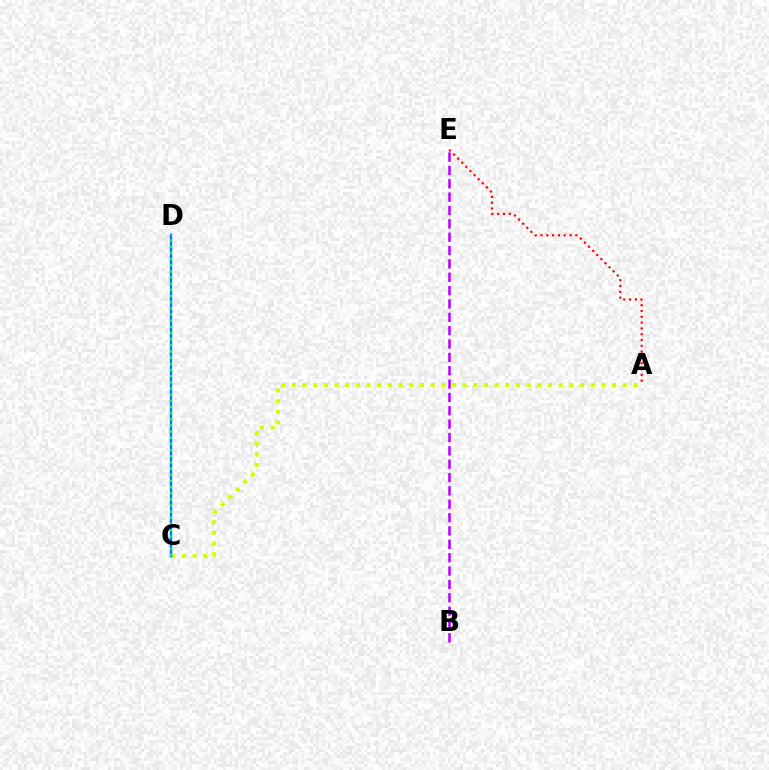{('A', 'C'): [{'color': '#d1ff00', 'line_style': 'dotted', 'thickness': 2.9}], ('C', 'D'): [{'color': '#0074ff', 'line_style': 'solid', 'thickness': 1.69}, {'color': '#00ff5c', 'line_style': 'dotted', 'thickness': 1.67}], ('B', 'E'): [{'color': '#b900ff', 'line_style': 'dashed', 'thickness': 1.81}], ('A', 'E'): [{'color': '#ff0000', 'line_style': 'dotted', 'thickness': 1.58}]}